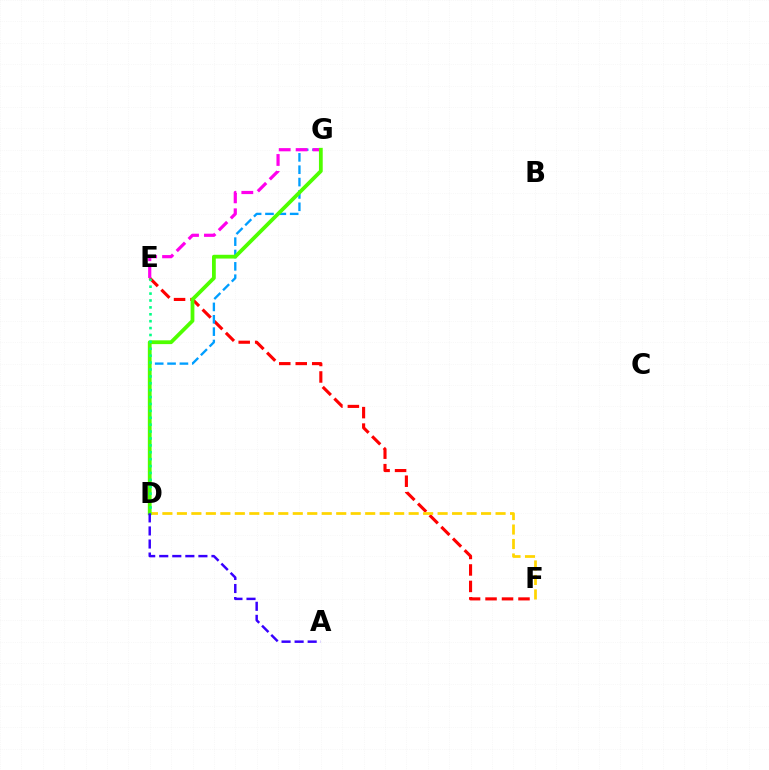{('E', 'F'): [{'color': '#ff0000', 'line_style': 'dashed', 'thickness': 2.24}], ('D', 'F'): [{'color': '#ffd500', 'line_style': 'dashed', 'thickness': 1.97}], ('D', 'G'): [{'color': '#009eff', 'line_style': 'dashed', 'thickness': 1.68}, {'color': '#4fff00', 'line_style': 'solid', 'thickness': 2.72}], ('E', 'G'): [{'color': '#ff00ed', 'line_style': 'dashed', 'thickness': 2.3}], ('D', 'E'): [{'color': '#00ff86', 'line_style': 'dotted', 'thickness': 1.87}], ('A', 'D'): [{'color': '#3700ff', 'line_style': 'dashed', 'thickness': 1.77}]}